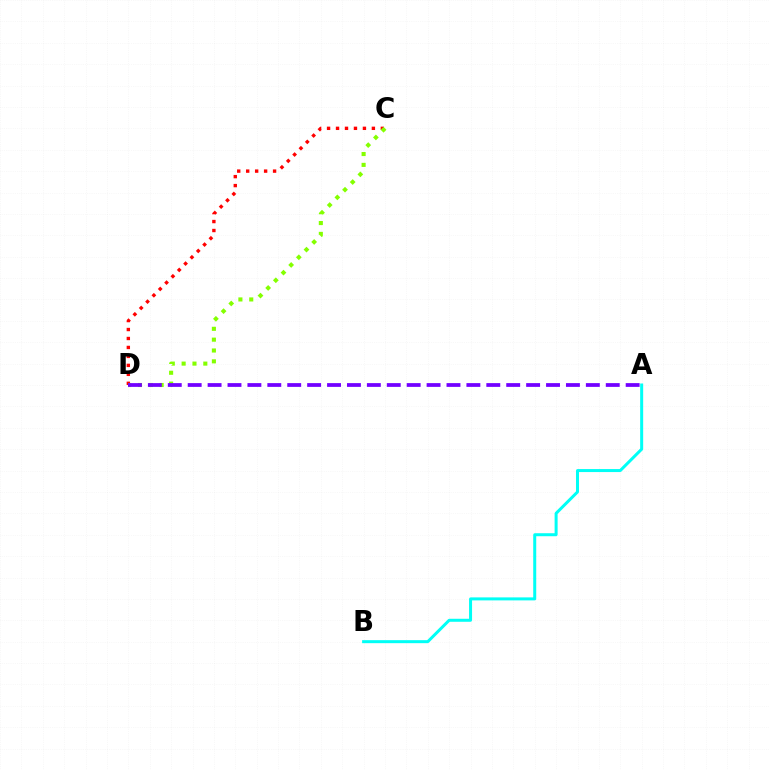{('C', 'D'): [{'color': '#ff0000', 'line_style': 'dotted', 'thickness': 2.44}, {'color': '#84ff00', 'line_style': 'dotted', 'thickness': 2.95}], ('A', 'B'): [{'color': '#00fff6', 'line_style': 'solid', 'thickness': 2.16}], ('A', 'D'): [{'color': '#7200ff', 'line_style': 'dashed', 'thickness': 2.7}]}